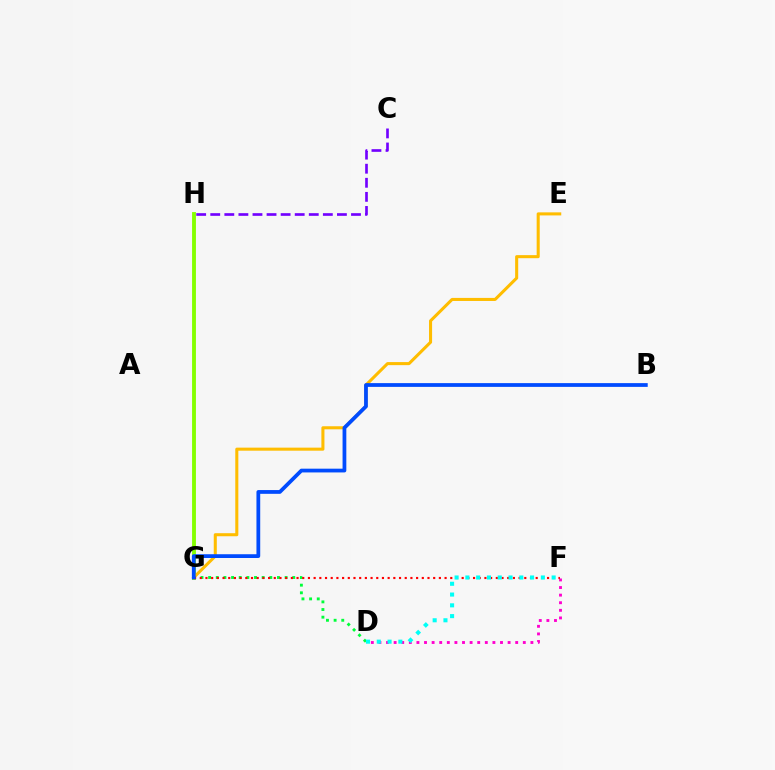{('G', 'H'): [{'color': '#84ff00', 'line_style': 'solid', 'thickness': 2.78}], ('E', 'G'): [{'color': '#ffbd00', 'line_style': 'solid', 'thickness': 2.2}], ('D', 'G'): [{'color': '#00ff39', 'line_style': 'dotted', 'thickness': 2.08}], ('D', 'F'): [{'color': '#ff00cf', 'line_style': 'dotted', 'thickness': 2.06}, {'color': '#00fff6', 'line_style': 'dotted', 'thickness': 2.93}], ('F', 'G'): [{'color': '#ff0000', 'line_style': 'dotted', 'thickness': 1.55}], ('B', 'G'): [{'color': '#004bff', 'line_style': 'solid', 'thickness': 2.71}], ('C', 'H'): [{'color': '#7200ff', 'line_style': 'dashed', 'thickness': 1.91}]}